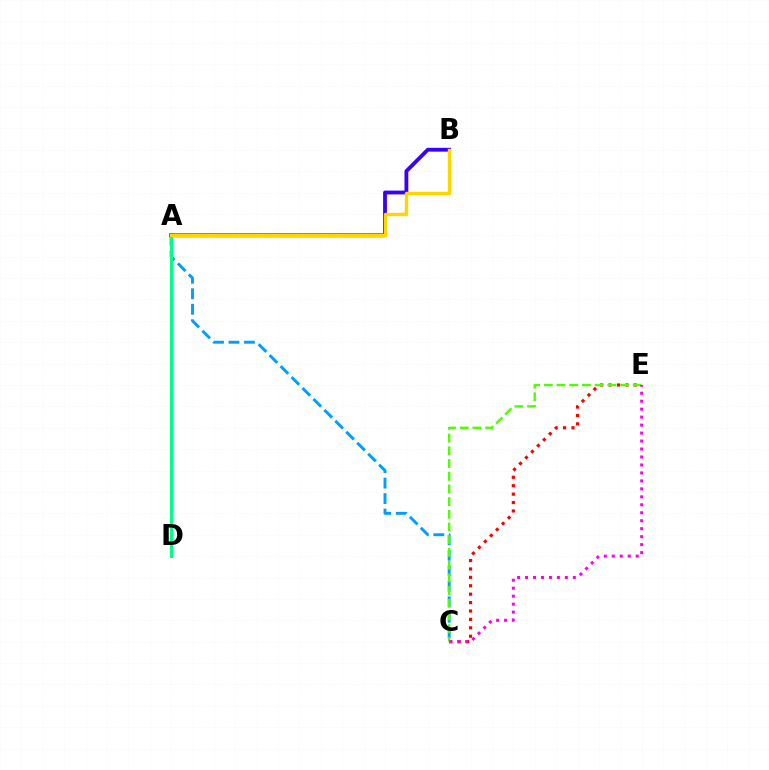{('A', 'B'): [{'color': '#3700ff', 'line_style': 'solid', 'thickness': 2.74}, {'color': '#ffd500', 'line_style': 'solid', 'thickness': 2.45}], ('A', 'C'): [{'color': '#009eff', 'line_style': 'dashed', 'thickness': 2.1}], ('C', 'E'): [{'color': '#ff0000', 'line_style': 'dotted', 'thickness': 2.29}, {'color': '#4fff00', 'line_style': 'dashed', 'thickness': 1.73}, {'color': '#ff00ed', 'line_style': 'dotted', 'thickness': 2.17}], ('A', 'D'): [{'color': '#00ff86', 'line_style': 'solid', 'thickness': 2.14}]}